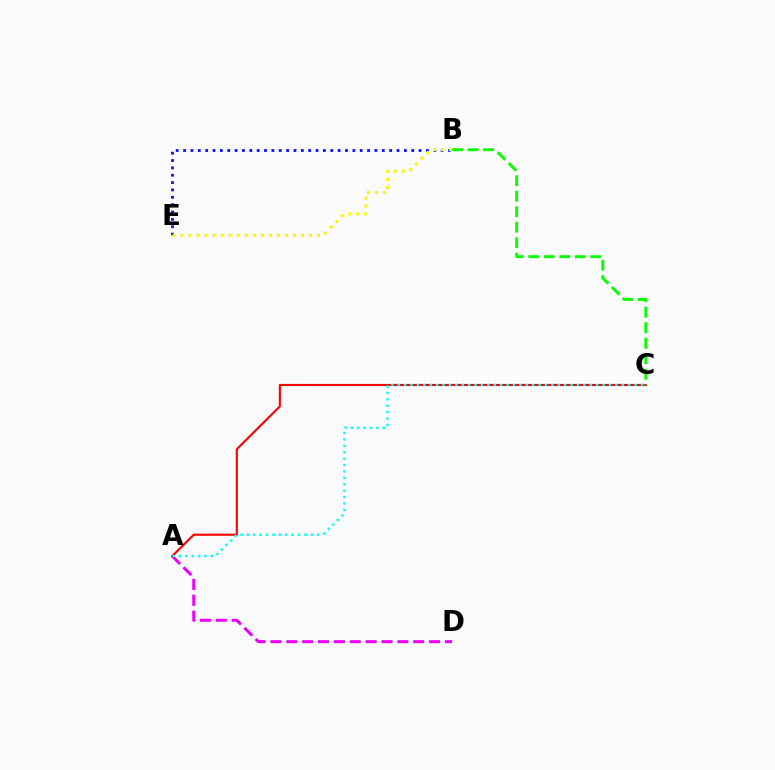{('A', 'D'): [{'color': '#ee00ff', 'line_style': 'dashed', 'thickness': 2.15}], ('A', 'C'): [{'color': '#ff0000', 'line_style': 'solid', 'thickness': 1.53}, {'color': '#00fff6', 'line_style': 'dotted', 'thickness': 1.74}], ('B', 'E'): [{'color': '#0010ff', 'line_style': 'dotted', 'thickness': 2.0}, {'color': '#fcf500', 'line_style': 'dotted', 'thickness': 2.18}], ('B', 'C'): [{'color': '#08ff00', 'line_style': 'dashed', 'thickness': 2.11}]}